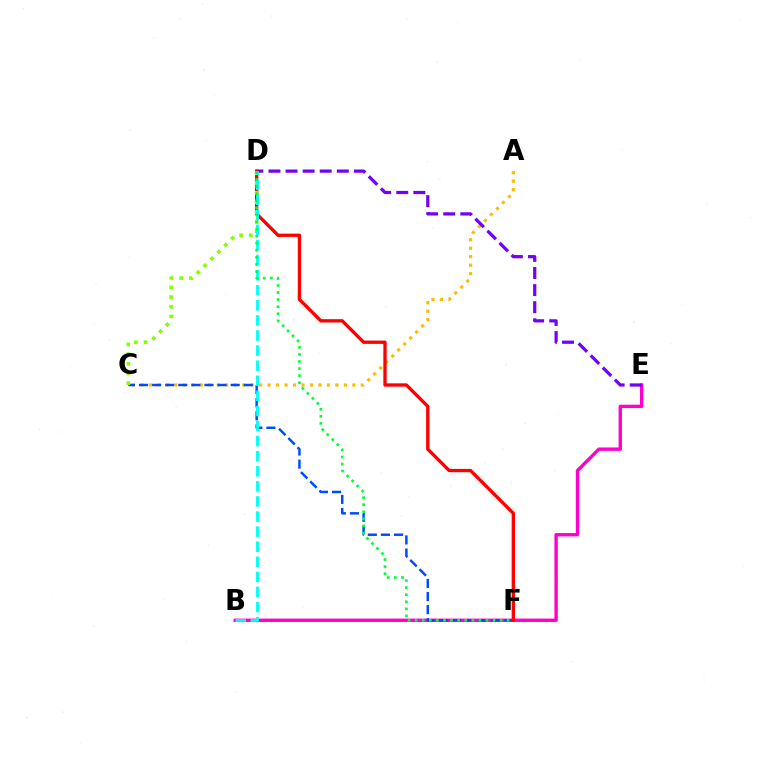{('A', 'C'): [{'color': '#ffbd00', 'line_style': 'dotted', 'thickness': 2.3}], ('B', 'E'): [{'color': '#ff00cf', 'line_style': 'solid', 'thickness': 2.43}], ('D', 'E'): [{'color': '#7200ff', 'line_style': 'dashed', 'thickness': 2.32}], ('C', 'F'): [{'color': '#004bff', 'line_style': 'dashed', 'thickness': 1.78}], ('D', 'F'): [{'color': '#ff0000', 'line_style': 'solid', 'thickness': 2.4}, {'color': '#00ff39', 'line_style': 'dotted', 'thickness': 1.92}], ('C', 'D'): [{'color': '#84ff00', 'line_style': 'dotted', 'thickness': 2.63}], ('B', 'D'): [{'color': '#00fff6', 'line_style': 'dashed', 'thickness': 2.05}]}